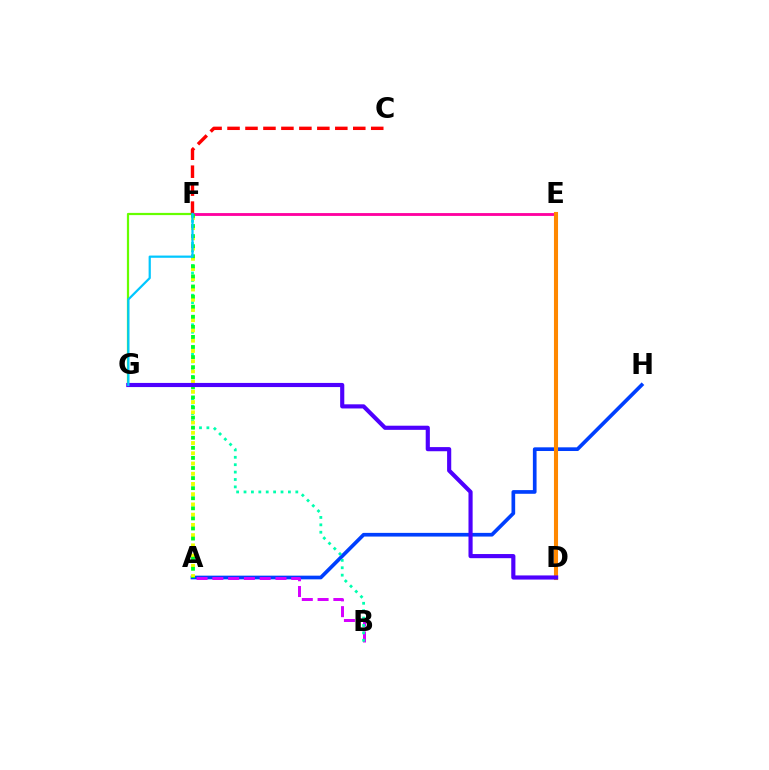{('F', 'G'): [{'color': '#66ff00', 'line_style': 'solid', 'thickness': 1.6}, {'color': '#00c7ff', 'line_style': 'solid', 'thickness': 1.6}], ('C', 'F'): [{'color': '#ff0000', 'line_style': 'dashed', 'thickness': 2.44}], ('E', 'F'): [{'color': '#ff00a0', 'line_style': 'solid', 'thickness': 2.04}], ('A', 'H'): [{'color': '#003fff', 'line_style': 'solid', 'thickness': 2.65}], ('A', 'B'): [{'color': '#d600ff', 'line_style': 'dashed', 'thickness': 2.14}], ('B', 'F'): [{'color': '#00ffaf', 'line_style': 'dotted', 'thickness': 2.01}], ('A', 'F'): [{'color': '#eeff00', 'line_style': 'dotted', 'thickness': 2.78}, {'color': '#00ff27', 'line_style': 'dotted', 'thickness': 2.74}], ('D', 'E'): [{'color': '#ff8800', 'line_style': 'solid', 'thickness': 2.94}], ('D', 'G'): [{'color': '#4f00ff', 'line_style': 'solid', 'thickness': 2.98}]}